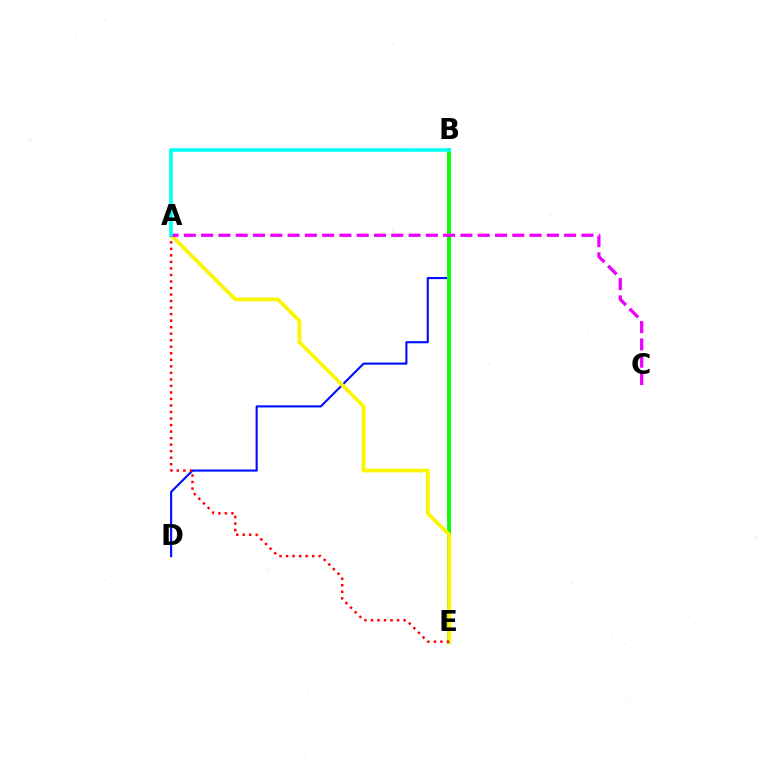{('B', 'D'): [{'color': '#0010ff', 'line_style': 'solid', 'thickness': 1.53}], ('B', 'E'): [{'color': '#08ff00', 'line_style': 'solid', 'thickness': 2.78}], ('A', 'E'): [{'color': '#fcf500', 'line_style': 'solid', 'thickness': 2.68}, {'color': '#ff0000', 'line_style': 'dotted', 'thickness': 1.77}], ('A', 'C'): [{'color': '#ee00ff', 'line_style': 'dashed', 'thickness': 2.35}], ('A', 'B'): [{'color': '#00fff6', 'line_style': 'solid', 'thickness': 2.54}]}